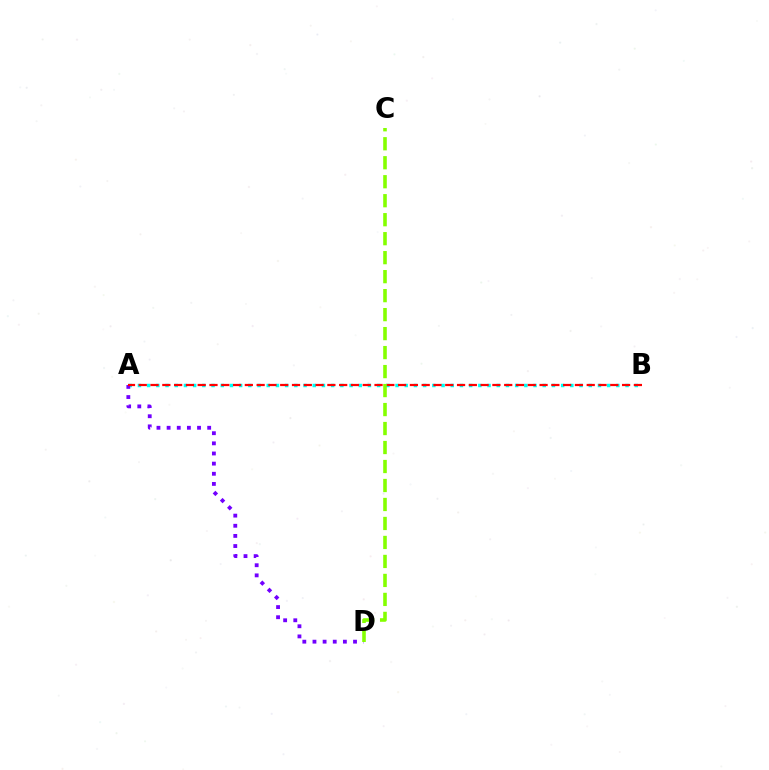{('A', 'B'): [{'color': '#00fff6', 'line_style': 'dotted', 'thickness': 2.5}, {'color': '#ff0000', 'line_style': 'dashed', 'thickness': 1.6}], ('A', 'D'): [{'color': '#7200ff', 'line_style': 'dotted', 'thickness': 2.76}], ('C', 'D'): [{'color': '#84ff00', 'line_style': 'dashed', 'thickness': 2.58}]}